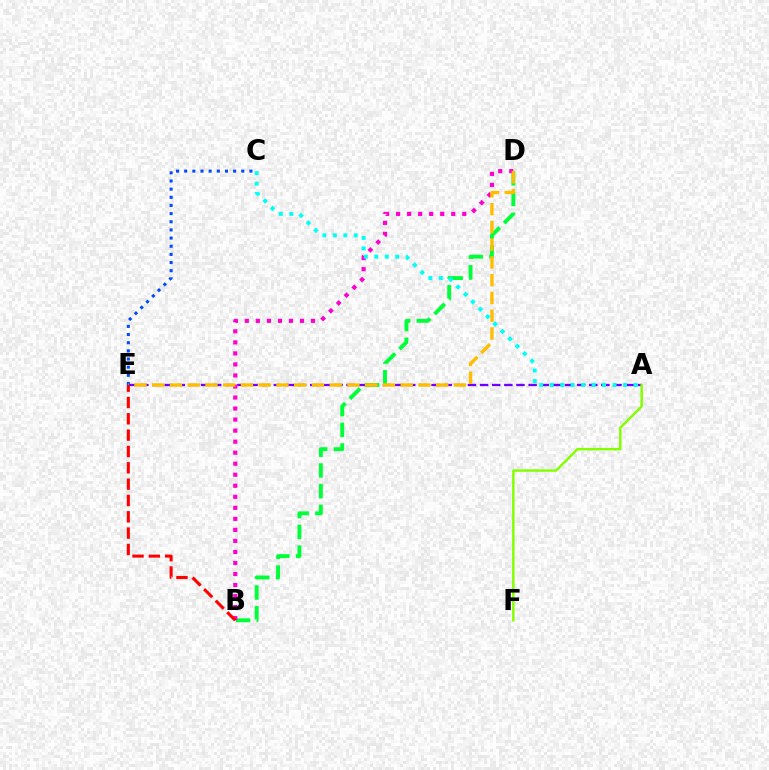{('A', 'E'): [{'color': '#7200ff', 'line_style': 'dashed', 'thickness': 1.65}], ('B', 'D'): [{'color': '#00ff39', 'line_style': 'dashed', 'thickness': 2.81}, {'color': '#ff00cf', 'line_style': 'dotted', 'thickness': 3.0}], ('C', 'E'): [{'color': '#004bff', 'line_style': 'dotted', 'thickness': 2.22}], ('D', 'E'): [{'color': '#ffbd00', 'line_style': 'dashed', 'thickness': 2.41}], ('A', 'C'): [{'color': '#00fff6', 'line_style': 'dotted', 'thickness': 2.85}], ('B', 'E'): [{'color': '#ff0000', 'line_style': 'dashed', 'thickness': 2.22}], ('A', 'F'): [{'color': '#84ff00', 'line_style': 'solid', 'thickness': 1.77}]}